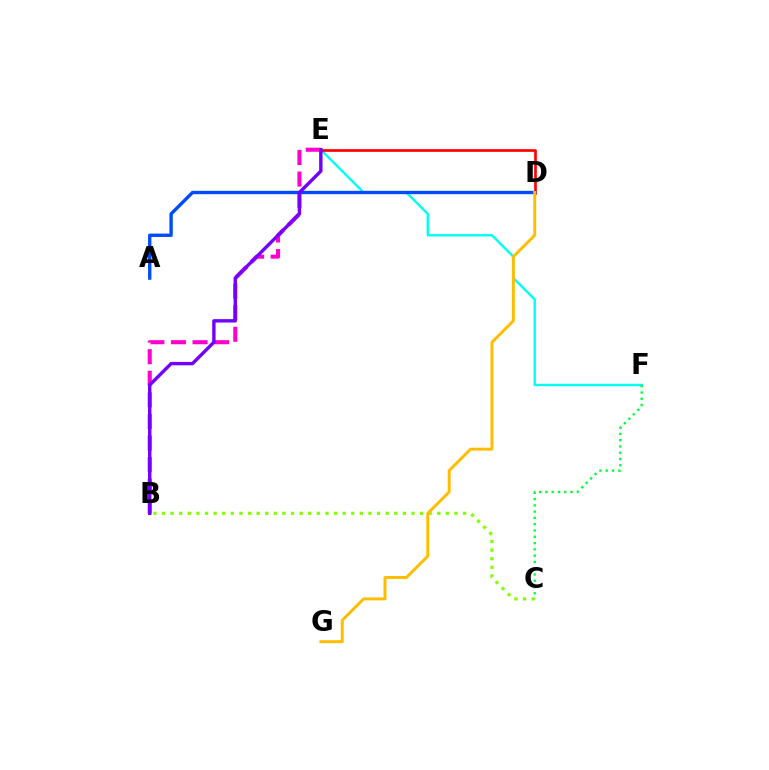{('E', 'F'): [{'color': '#00fff6', 'line_style': 'solid', 'thickness': 1.74}], ('D', 'E'): [{'color': '#ff0000', 'line_style': 'solid', 'thickness': 1.93}], ('B', 'E'): [{'color': '#ff00cf', 'line_style': 'dashed', 'thickness': 2.93}, {'color': '#7200ff', 'line_style': 'solid', 'thickness': 2.44}], ('B', 'C'): [{'color': '#84ff00', 'line_style': 'dotted', 'thickness': 2.34}], ('C', 'F'): [{'color': '#00ff39', 'line_style': 'dotted', 'thickness': 1.71}], ('A', 'D'): [{'color': '#004bff', 'line_style': 'solid', 'thickness': 2.42}], ('D', 'G'): [{'color': '#ffbd00', 'line_style': 'solid', 'thickness': 2.13}]}